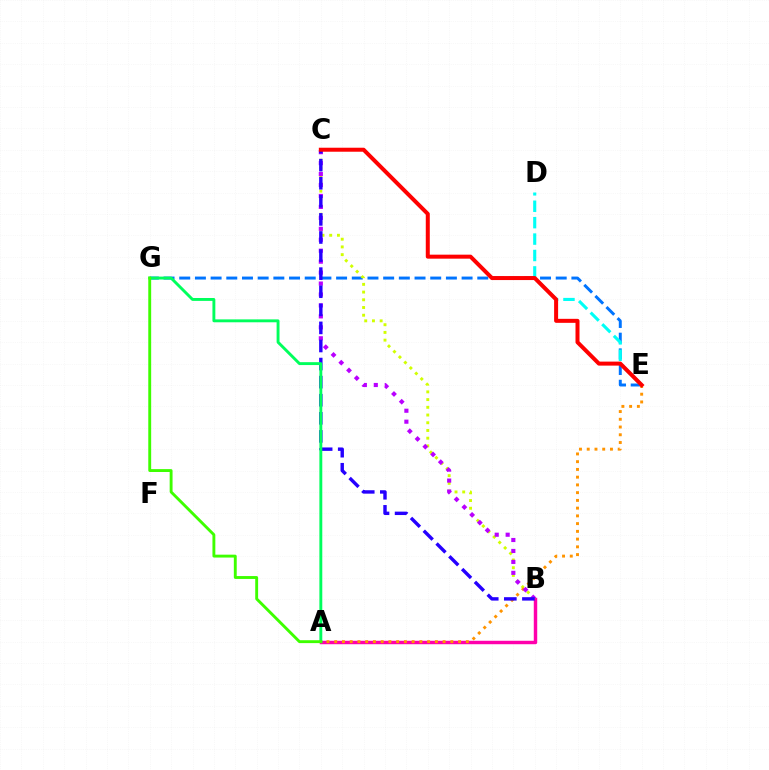{('E', 'G'): [{'color': '#0074ff', 'line_style': 'dashed', 'thickness': 2.13}], ('A', 'B'): [{'color': '#ff00ac', 'line_style': 'solid', 'thickness': 2.48}], ('B', 'C'): [{'color': '#d1ff00', 'line_style': 'dotted', 'thickness': 2.1}, {'color': '#b900ff', 'line_style': 'dotted', 'thickness': 2.97}, {'color': '#2500ff', 'line_style': 'dashed', 'thickness': 2.46}], ('D', 'E'): [{'color': '#00fff6', 'line_style': 'dashed', 'thickness': 2.23}], ('A', 'E'): [{'color': '#ff9400', 'line_style': 'dotted', 'thickness': 2.1}], ('A', 'G'): [{'color': '#00ff5c', 'line_style': 'solid', 'thickness': 2.09}, {'color': '#3dff00', 'line_style': 'solid', 'thickness': 2.08}], ('C', 'E'): [{'color': '#ff0000', 'line_style': 'solid', 'thickness': 2.88}]}